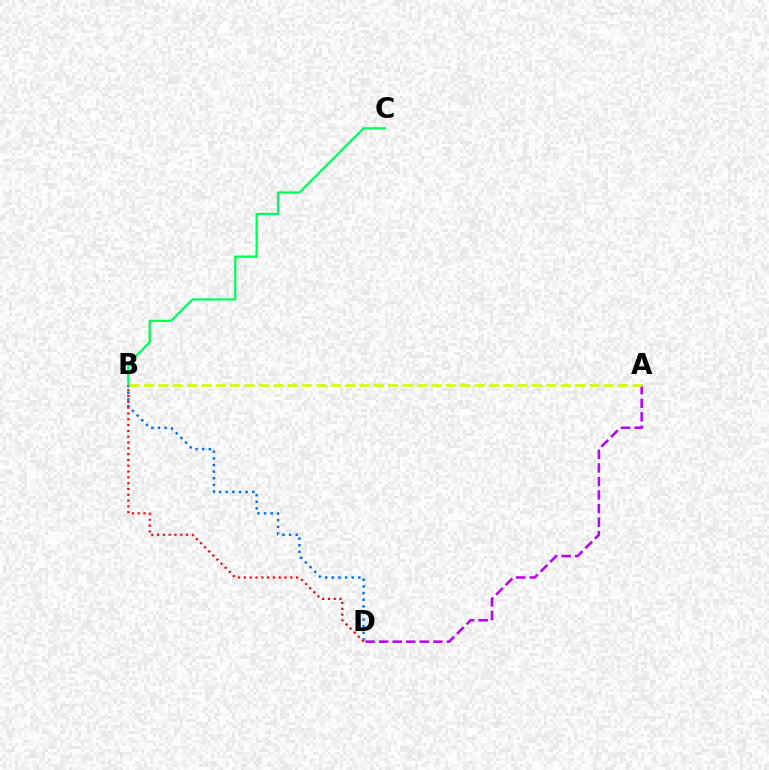{('B', 'D'): [{'color': '#0074ff', 'line_style': 'dotted', 'thickness': 1.8}, {'color': '#ff0000', 'line_style': 'dotted', 'thickness': 1.58}], ('A', 'D'): [{'color': '#b900ff', 'line_style': 'dashed', 'thickness': 1.84}], ('B', 'C'): [{'color': '#00ff5c', 'line_style': 'solid', 'thickness': 1.63}], ('A', 'B'): [{'color': '#d1ff00', 'line_style': 'dashed', 'thickness': 1.95}]}